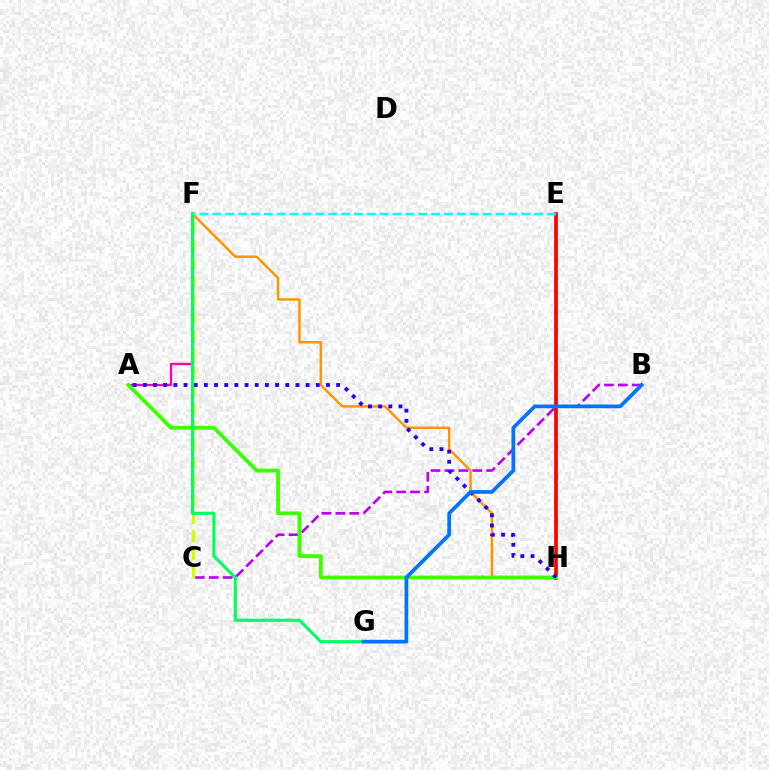{('A', 'F'): [{'color': '#ff00ac', 'line_style': 'solid', 'thickness': 1.66}], ('B', 'C'): [{'color': '#b900ff', 'line_style': 'dashed', 'thickness': 1.89}], ('C', 'F'): [{'color': '#d1ff00', 'line_style': 'dashed', 'thickness': 2.46}], ('F', 'H'): [{'color': '#ff9400', 'line_style': 'solid', 'thickness': 1.76}], ('E', 'H'): [{'color': '#ff0000', 'line_style': 'solid', 'thickness': 2.68}], ('A', 'H'): [{'color': '#3dff00', 'line_style': 'solid', 'thickness': 2.74}, {'color': '#2500ff', 'line_style': 'dotted', 'thickness': 2.76}], ('E', 'F'): [{'color': '#00fff6', 'line_style': 'dashed', 'thickness': 1.75}], ('F', 'G'): [{'color': '#00ff5c', 'line_style': 'solid', 'thickness': 2.23}], ('B', 'G'): [{'color': '#0074ff', 'line_style': 'solid', 'thickness': 2.68}]}